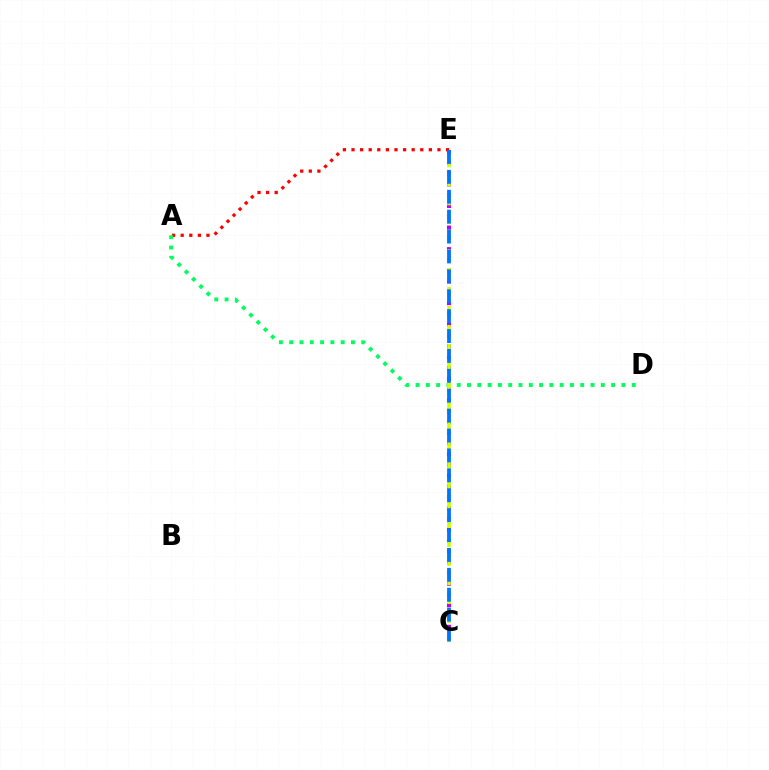{('C', 'E'): [{'color': '#b900ff', 'line_style': 'dotted', 'thickness': 2.93}, {'color': '#d1ff00', 'line_style': 'dashed', 'thickness': 2.58}, {'color': '#0074ff', 'line_style': 'dashed', 'thickness': 2.7}], ('A', 'E'): [{'color': '#ff0000', 'line_style': 'dotted', 'thickness': 2.33}], ('A', 'D'): [{'color': '#00ff5c', 'line_style': 'dotted', 'thickness': 2.8}]}